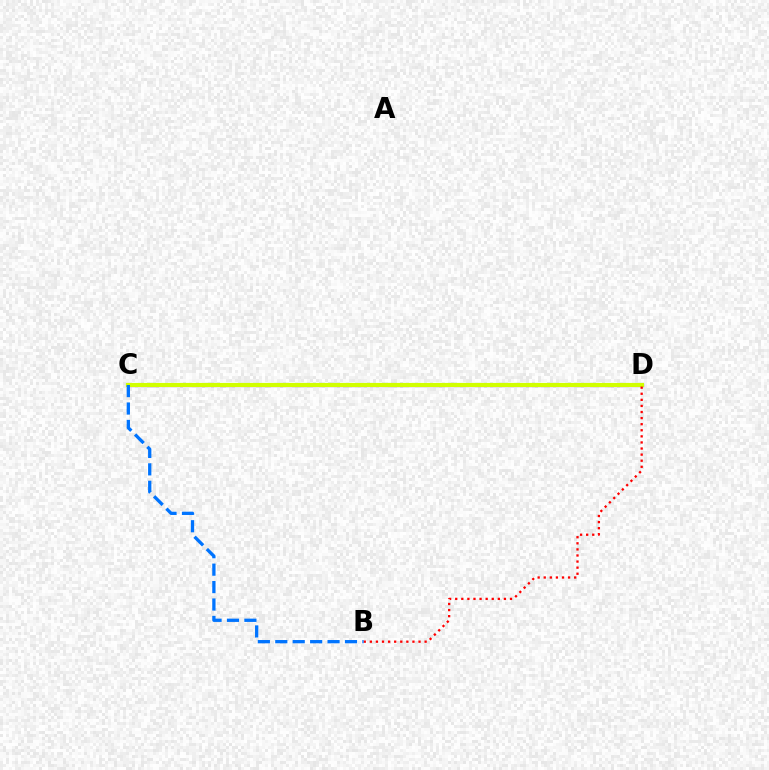{('C', 'D'): [{'color': '#00ff5c', 'line_style': 'solid', 'thickness': 2.91}, {'color': '#b900ff', 'line_style': 'solid', 'thickness': 2.31}, {'color': '#d1ff00', 'line_style': 'solid', 'thickness': 2.96}], ('B', 'D'): [{'color': '#ff0000', 'line_style': 'dotted', 'thickness': 1.65}], ('B', 'C'): [{'color': '#0074ff', 'line_style': 'dashed', 'thickness': 2.37}]}